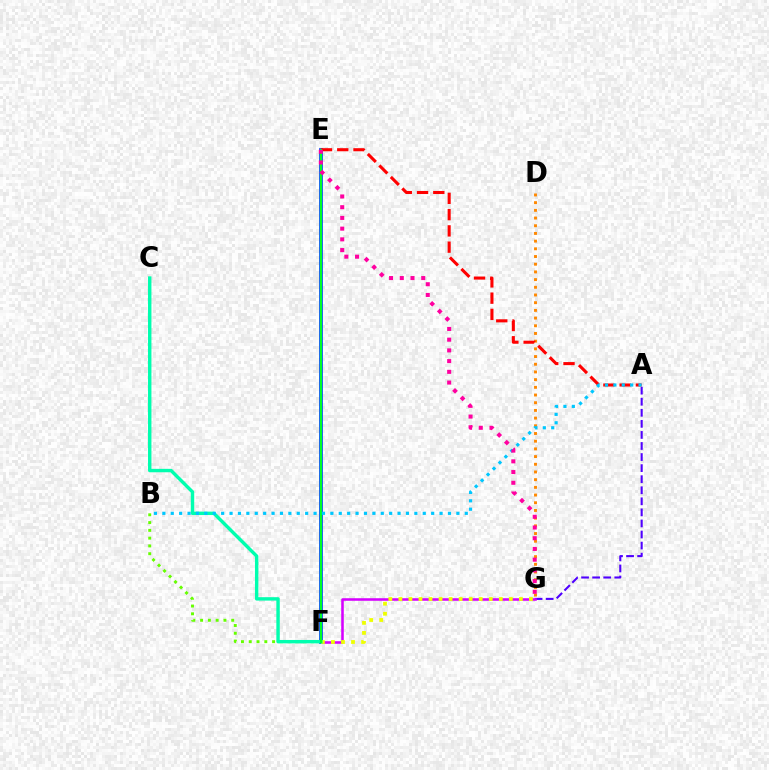{('A', 'G'): [{'color': '#4f00ff', 'line_style': 'dashed', 'thickness': 1.5}], ('B', 'F'): [{'color': '#66ff00', 'line_style': 'dotted', 'thickness': 2.11}], ('F', 'G'): [{'color': '#d600ff', 'line_style': 'solid', 'thickness': 1.83}, {'color': '#eeff00', 'line_style': 'dotted', 'thickness': 2.73}], ('E', 'F'): [{'color': '#003fff', 'line_style': 'solid', 'thickness': 2.67}, {'color': '#00ff27', 'line_style': 'solid', 'thickness': 1.59}], ('D', 'G'): [{'color': '#ff8800', 'line_style': 'dotted', 'thickness': 2.09}], ('A', 'E'): [{'color': '#ff0000', 'line_style': 'dashed', 'thickness': 2.21}], ('C', 'F'): [{'color': '#00ffaf', 'line_style': 'solid', 'thickness': 2.46}], ('A', 'B'): [{'color': '#00c7ff', 'line_style': 'dotted', 'thickness': 2.28}], ('E', 'G'): [{'color': '#ff00a0', 'line_style': 'dotted', 'thickness': 2.91}]}